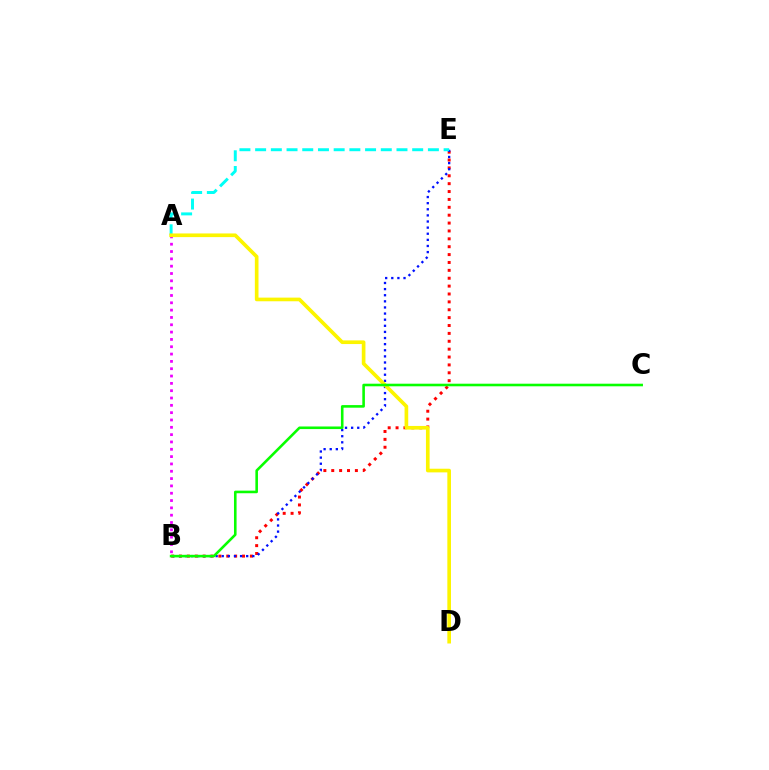{('B', 'E'): [{'color': '#ff0000', 'line_style': 'dotted', 'thickness': 2.14}, {'color': '#0010ff', 'line_style': 'dotted', 'thickness': 1.66}], ('A', 'E'): [{'color': '#00fff6', 'line_style': 'dashed', 'thickness': 2.13}], ('A', 'B'): [{'color': '#ee00ff', 'line_style': 'dotted', 'thickness': 1.99}], ('A', 'D'): [{'color': '#fcf500', 'line_style': 'solid', 'thickness': 2.63}], ('B', 'C'): [{'color': '#08ff00', 'line_style': 'solid', 'thickness': 1.87}]}